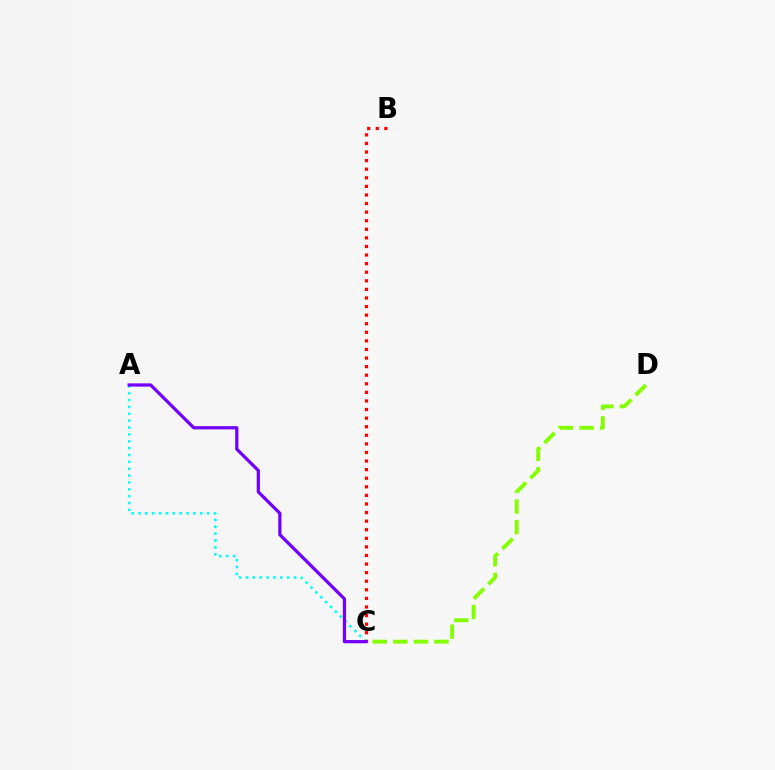{('B', 'C'): [{'color': '#ff0000', 'line_style': 'dotted', 'thickness': 2.33}], ('C', 'D'): [{'color': '#84ff00', 'line_style': 'dashed', 'thickness': 2.8}], ('A', 'C'): [{'color': '#00fff6', 'line_style': 'dotted', 'thickness': 1.87}, {'color': '#7200ff', 'line_style': 'solid', 'thickness': 2.33}]}